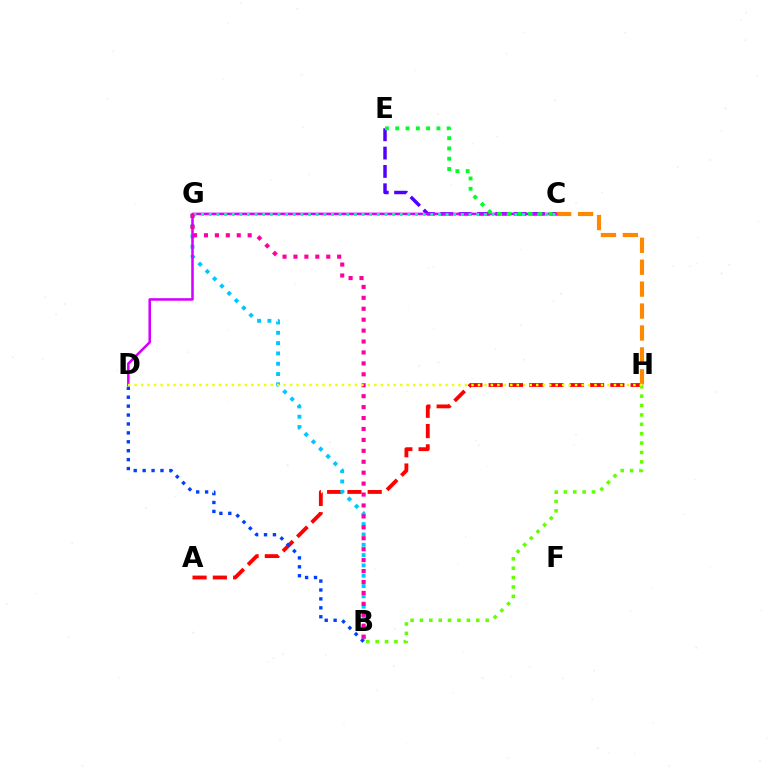{('A', 'H'): [{'color': '#ff0000', 'line_style': 'dashed', 'thickness': 2.76}], ('C', 'E'): [{'color': '#4f00ff', 'line_style': 'dashed', 'thickness': 2.49}, {'color': '#00ff27', 'line_style': 'dotted', 'thickness': 2.8}], ('C', 'H'): [{'color': '#ff8800', 'line_style': 'dashed', 'thickness': 2.98}], ('B', 'G'): [{'color': '#00c7ff', 'line_style': 'dotted', 'thickness': 2.8}, {'color': '#ff00a0', 'line_style': 'dotted', 'thickness': 2.97}], ('B', 'H'): [{'color': '#66ff00', 'line_style': 'dotted', 'thickness': 2.55}], ('C', 'D'): [{'color': '#d600ff', 'line_style': 'solid', 'thickness': 1.83}], ('B', 'D'): [{'color': '#003fff', 'line_style': 'dotted', 'thickness': 2.42}], ('C', 'G'): [{'color': '#00ffaf', 'line_style': 'dotted', 'thickness': 2.08}], ('D', 'H'): [{'color': '#eeff00', 'line_style': 'dotted', 'thickness': 1.76}]}